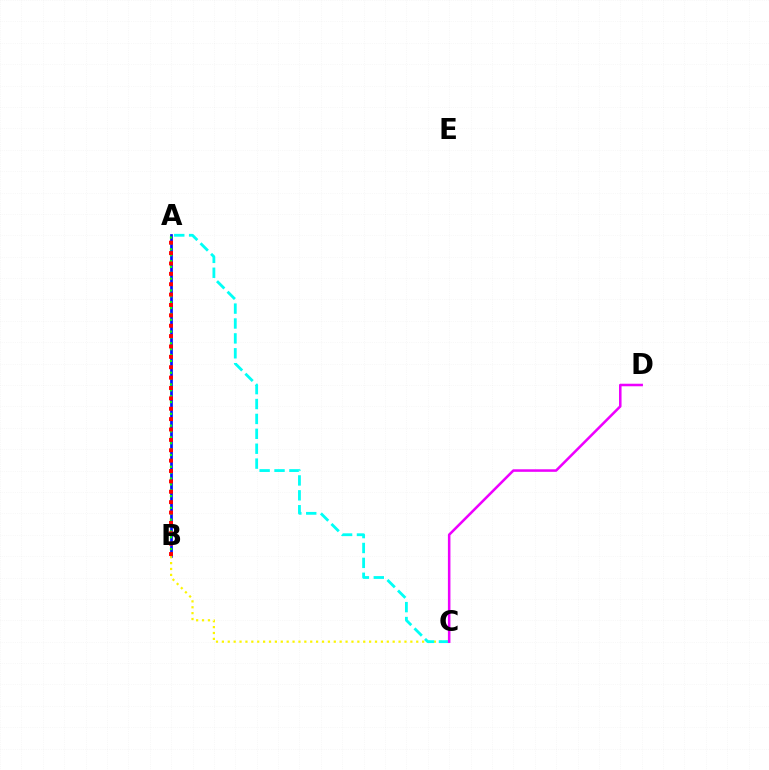{('A', 'B'): [{'color': '#0010ff', 'line_style': 'solid', 'thickness': 1.95}, {'color': '#08ff00', 'line_style': 'dotted', 'thickness': 1.6}, {'color': '#ff0000', 'line_style': 'dotted', 'thickness': 2.82}], ('B', 'C'): [{'color': '#fcf500', 'line_style': 'dotted', 'thickness': 1.6}], ('A', 'C'): [{'color': '#00fff6', 'line_style': 'dashed', 'thickness': 2.02}], ('C', 'D'): [{'color': '#ee00ff', 'line_style': 'solid', 'thickness': 1.83}]}